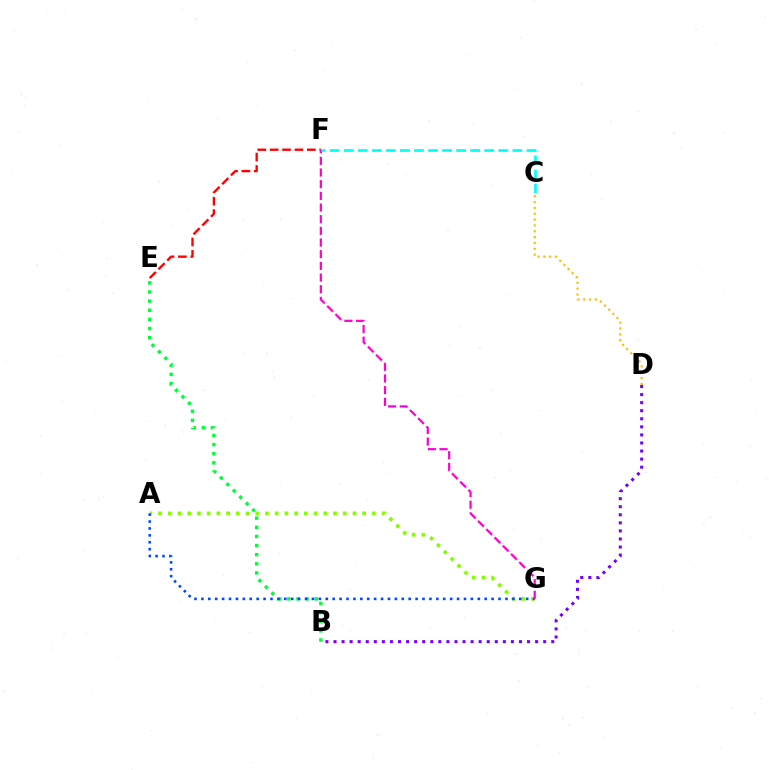{('B', 'D'): [{'color': '#7200ff', 'line_style': 'dotted', 'thickness': 2.19}], ('E', 'F'): [{'color': '#ff0000', 'line_style': 'dashed', 'thickness': 1.68}], ('C', 'D'): [{'color': '#ffbd00', 'line_style': 'dotted', 'thickness': 1.59}], ('B', 'E'): [{'color': '#00ff39', 'line_style': 'dotted', 'thickness': 2.48}], ('A', 'G'): [{'color': '#84ff00', 'line_style': 'dotted', 'thickness': 2.64}, {'color': '#004bff', 'line_style': 'dotted', 'thickness': 1.88}], ('F', 'G'): [{'color': '#ff00cf', 'line_style': 'dashed', 'thickness': 1.59}], ('C', 'F'): [{'color': '#00fff6', 'line_style': 'dashed', 'thickness': 1.91}]}